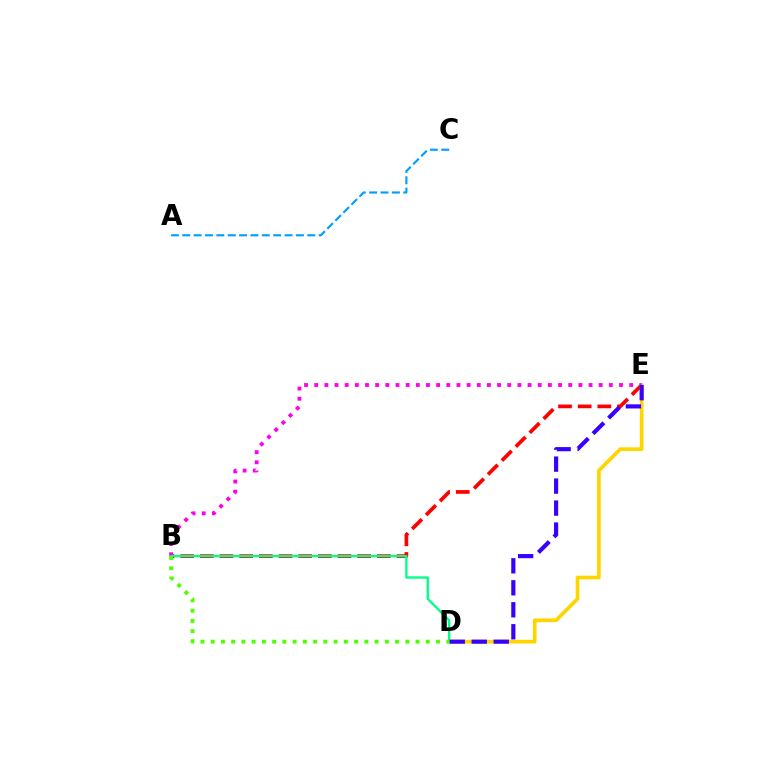{('B', 'E'): [{'color': '#ff0000', 'line_style': 'dashed', 'thickness': 2.67}, {'color': '#ff00ed', 'line_style': 'dotted', 'thickness': 2.76}], ('D', 'E'): [{'color': '#ffd500', 'line_style': 'solid', 'thickness': 2.66}, {'color': '#3700ff', 'line_style': 'dashed', 'thickness': 2.99}], ('B', 'D'): [{'color': '#00ff86', 'line_style': 'solid', 'thickness': 1.67}, {'color': '#4fff00', 'line_style': 'dotted', 'thickness': 2.78}], ('A', 'C'): [{'color': '#009eff', 'line_style': 'dashed', 'thickness': 1.54}]}